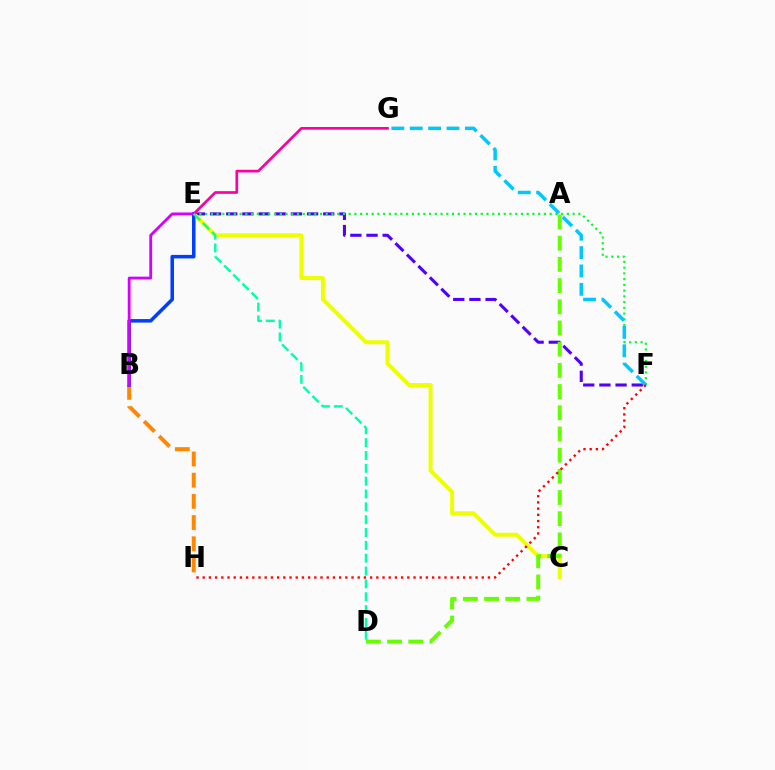{('E', 'F'): [{'color': '#4f00ff', 'line_style': 'dashed', 'thickness': 2.2}, {'color': '#00ff27', 'line_style': 'dotted', 'thickness': 1.56}], ('C', 'E'): [{'color': '#eeff00', 'line_style': 'solid', 'thickness': 2.87}], ('B', 'H'): [{'color': '#ff8800', 'line_style': 'dashed', 'thickness': 2.88}], ('F', 'G'): [{'color': '#00c7ff', 'line_style': 'dashed', 'thickness': 2.5}], ('A', 'D'): [{'color': '#66ff00', 'line_style': 'dashed', 'thickness': 2.88}], ('B', 'E'): [{'color': '#003fff', 'line_style': 'solid', 'thickness': 2.54}, {'color': '#d600ff', 'line_style': 'solid', 'thickness': 2.03}], ('E', 'G'): [{'color': '#ff00a0', 'line_style': 'solid', 'thickness': 1.94}], ('F', 'H'): [{'color': '#ff0000', 'line_style': 'dotted', 'thickness': 1.68}], ('D', 'E'): [{'color': '#00ffaf', 'line_style': 'dashed', 'thickness': 1.74}]}